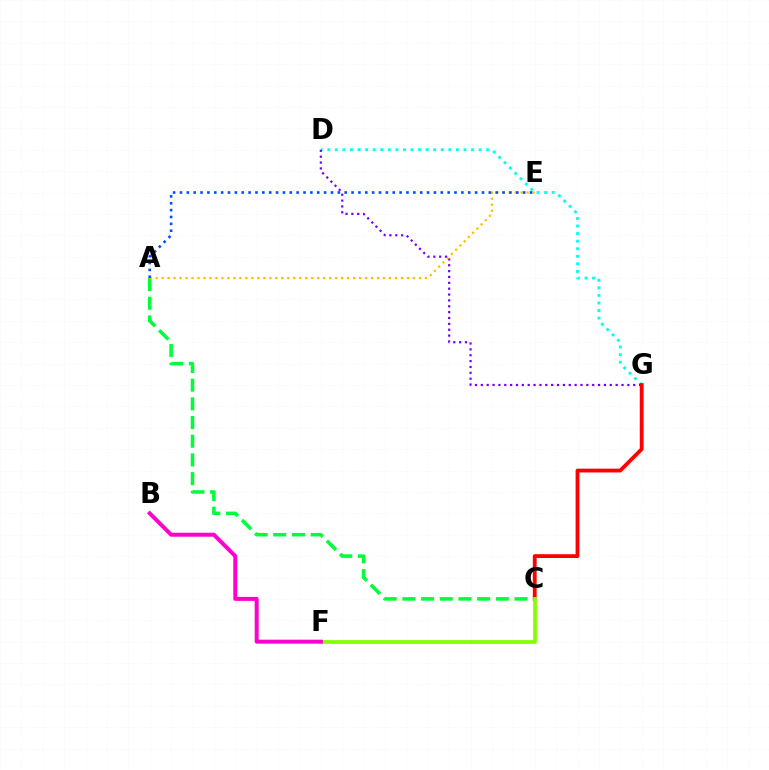{('D', 'G'): [{'color': '#00fff6', 'line_style': 'dotted', 'thickness': 2.05}, {'color': '#7200ff', 'line_style': 'dotted', 'thickness': 1.59}], ('A', 'C'): [{'color': '#00ff39', 'line_style': 'dashed', 'thickness': 2.54}], ('C', 'G'): [{'color': '#ff0000', 'line_style': 'solid', 'thickness': 2.75}], ('C', 'F'): [{'color': '#84ff00', 'line_style': 'solid', 'thickness': 2.69}], ('A', 'E'): [{'color': '#ffbd00', 'line_style': 'dotted', 'thickness': 1.63}, {'color': '#004bff', 'line_style': 'dotted', 'thickness': 1.86}], ('B', 'F'): [{'color': '#ff00cf', 'line_style': 'solid', 'thickness': 2.87}]}